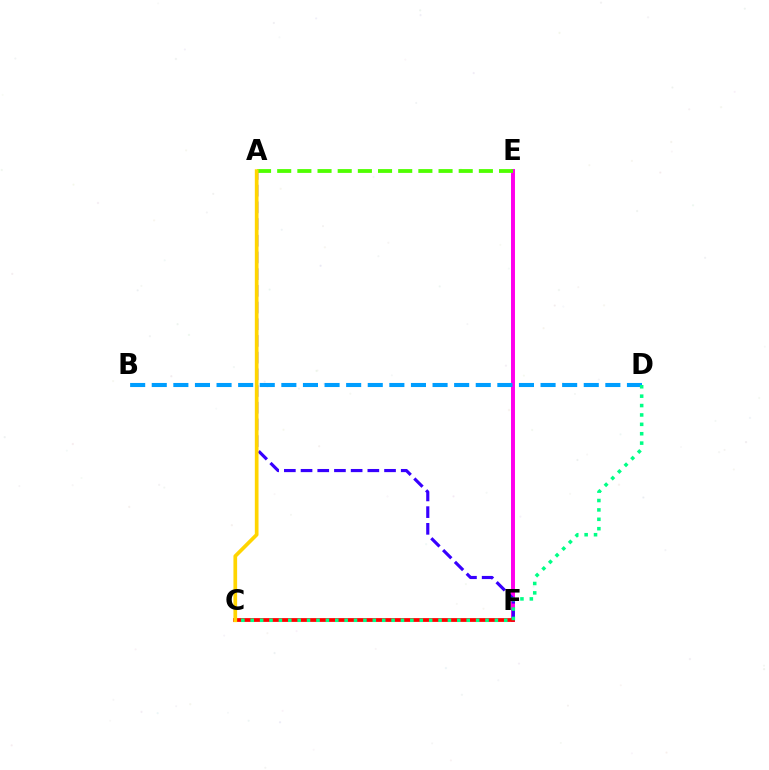{('E', 'F'): [{'color': '#ff00ed', 'line_style': 'solid', 'thickness': 2.85}], ('A', 'F'): [{'color': '#3700ff', 'line_style': 'dashed', 'thickness': 2.27}], ('C', 'F'): [{'color': '#ff0000', 'line_style': 'solid', 'thickness': 2.71}], ('A', 'E'): [{'color': '#4fff00', 'line_style': 'dashed', 'thickness': 2.74}], ('B', 'D'): [{'color': '#009eff', 'line_style': 'dashed', 'thickness': 2.93}], ('A', 'C'): [{'color': '#ffd500', 'line_style': 'solid', 'thickness': 2.66}], ('C', 'D'): [{'color': '#00ff86', 'line_style': 'dotted', 'thickness': 2.55}]}